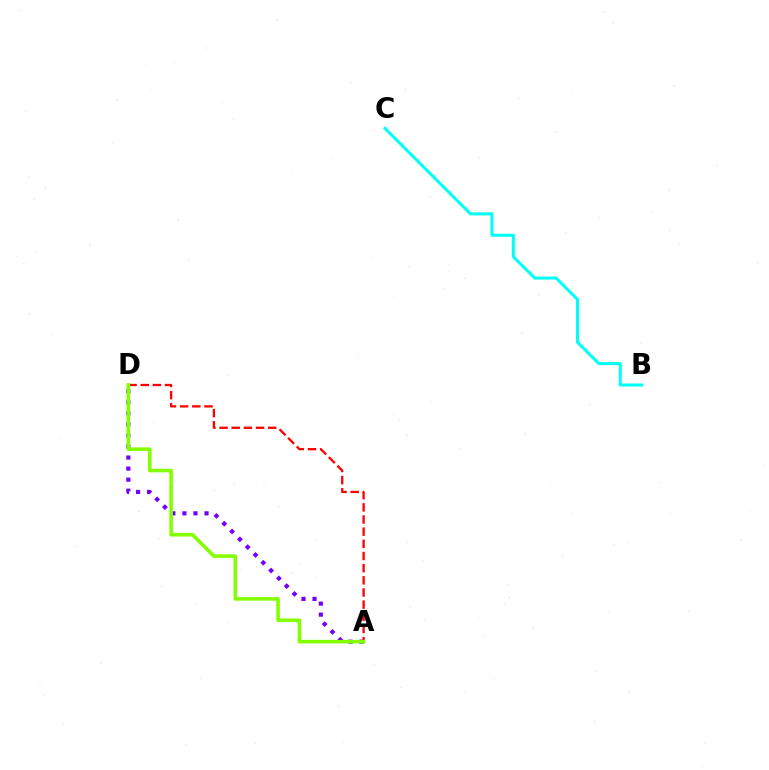{('A', 'D'): [{'color': '#7200ff', 'line_style': 'dotted', 'thickness': 3.0}, {'color': '#ff0000', 'line_style': 'dashed', 'thickness': 1.65}, {'color': '#84ff00', 'line_style': 'solid', 'thickness': 2.59}], ('B', 'C'): [{'color': '#00fff6', 'line_style': 'solid', 'thickness': 2.19}]}